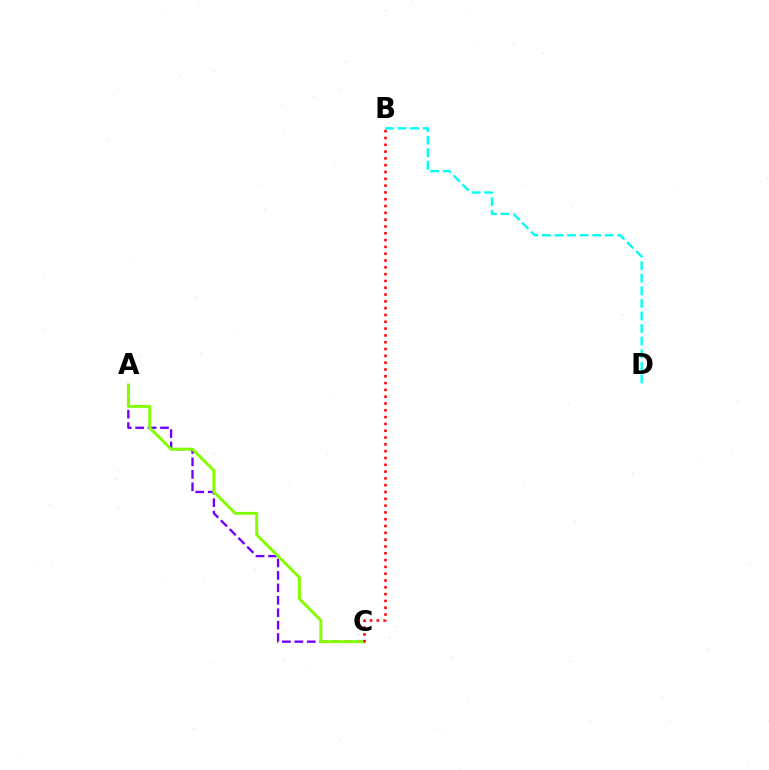{('A', 'C'): [{'color': '#7200ff', 'line_style': 'dashed', 'thickness': 1.69}, {'color': '#84ff00', 'line_style': 'solid', 'thickness': 2.1}], ('B', 'C'): [{'color': '#ff0000', 'line_style': 'dotted', 'thickness': 1.85}], ('B', 'D'): [{'color': '#00fff6', 'line_style': 'dashed', 'thickness': 1.71}]}